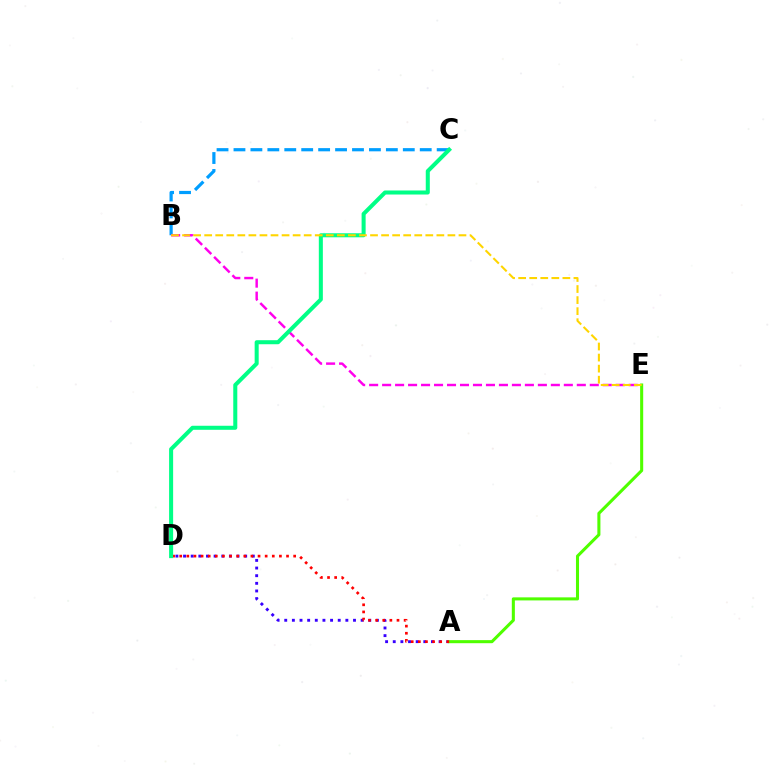{('B', 'C'): [{'color': '#009eff', 'line_style': 'dashed', 'thickness': 2.3}], ('A', 'D'): [{'color': '#3700ff', 'line_style': 'dotted', 'thickness': 2.08}, {'color': '#ff0000', 'line_style': 'dotted', 'thickness': 1.94}], ('B', 'E'): [{'color': '#ff00ed', 'line_style': 'dashed', 'thickness': 1.76}, {'color': '#ffd500', 'line_style': 'dashed', 'thickness': 1.5}], ('A', 'E'): [{'color': '#4fff00', 'line_style': 'solid', 'thickness': 2.2}], ('C', 'D'): [{'color': '#00ff86', 'line_style': 'solid', 'thickness': 2.91}]}